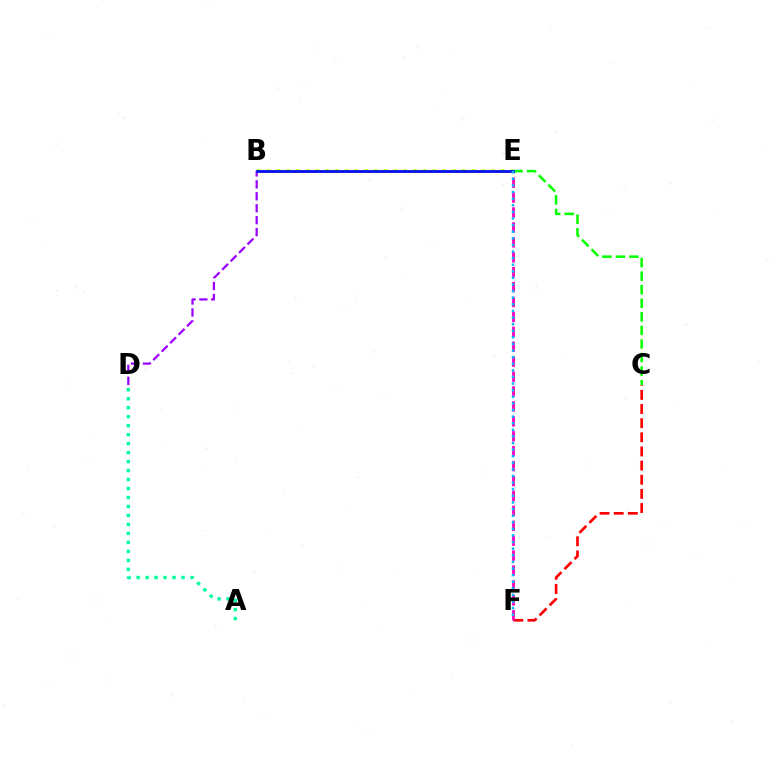{('C', 'F'): [{'color': '#ff0000', 'line_style': 'dashed', 'thickness': 1.92}], ('B', 'E'): [{'color': '#ffa500', 'line_style': 'solid', 'thickness': 2.22}, {'color': '#b3ff00', 'line_style': 'dotted', 'thickness': 2.65}, {'color': '#0010ff', 'line_style': 'solid', 'thickness': 1.96}], ('E', 'F'): [{'color': '#ff00bd', 'line_style': 'dashed', 'thickness': 2.03}, {'color': '#00b5ff', 'line_style': 'dotted', 'thickness': 1.79}], ('C', 'E'): [{'color': '#08ff00', 'line_style': 'dashed', 'thickness': 1.84}], ('B', 'D'): [{'color': '#9b00ff', 'line_style': 'dashed', 'thickness': 1.62}], ('A', 'D'): [{'color': '#00ff9d', 'line_style': 'dotted', 'thickness': 2.44}]}